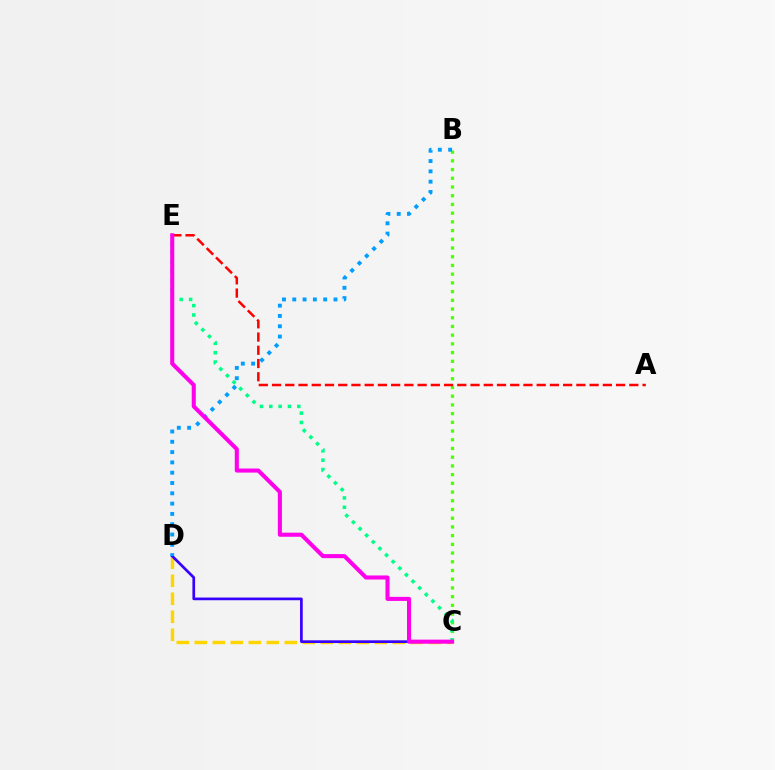{('C', 'D'): [{'color': '#ffd500', 'line_style': 'dashed', 'thickness': 2.45}, {'color': '#3700ff', 'line_style': 'solid', 'thickness': 1.94}], ('B', 'C'): [{'color': '#4fff00', 'line_style': 'dotted', 'thickness': 2.37}], ('B', 'D'): [{'color': '#009eff', 'line_style': 'dotted', 'thickness': 2.8}], ('C', 'E'): [{'color': '#00ff86', 'line_style': 'dotted', 'thickness': 2.54}, {'color': '#ff00ed', 'line_style': 'solid', 'thickness': 2.93}], ('A', 'E'): [{'color': '#ff0000', 'line_style': 'dashed', 'thickness': 1.8}]}